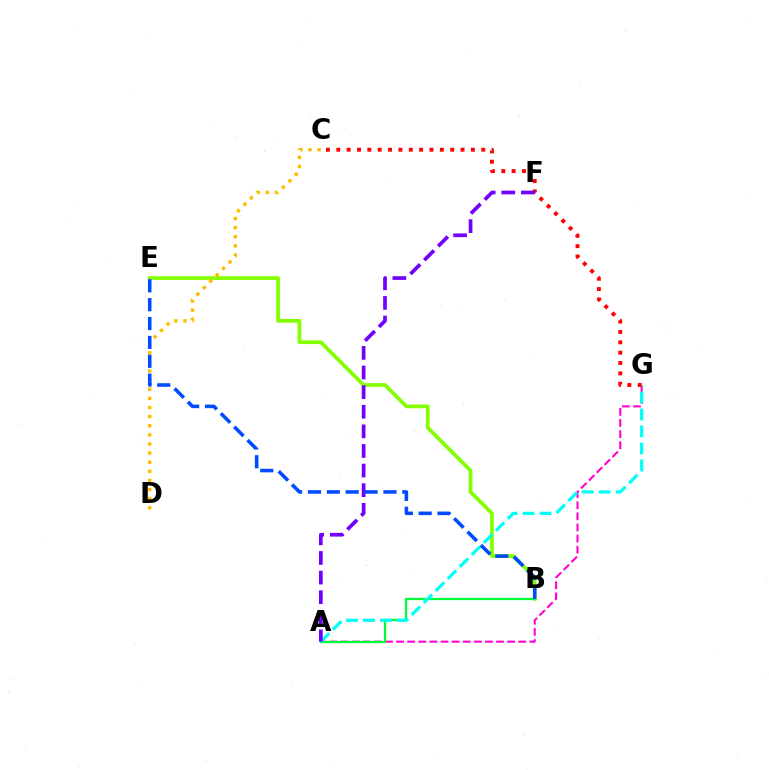{('A', 'G'): [{'color': '#ff00cf', 'line_style': 'dashed', 'thickness': 1.51}, {'color': '#00fff6', 'line_style': 'dashed', 'thickness': 2.31}], ('B', 'E'): [{'color': '#84ff00', 'line_style': 'solid', 'thickness': 2.7}, {'color': '#004bff', 'line_style': 'dashed', 'thickness': 2.56}], ('A', 'B'): [{'color': '#00ff39', 'line_style': 'solid', 'thickness': 1.62}], ('C', 'D'): [{'color': '#ffbd00', 'line_style': 'dotted', 'thickness': 2.48}], ('C', 'G'): [{'color': '#ff0000', 'line_style': 'dotted', 'thickness': 2.81}], ('A', 'F'): [{'color': '#7200ff', 'line_style': 'dashed', 'thickness': 2.66}]}